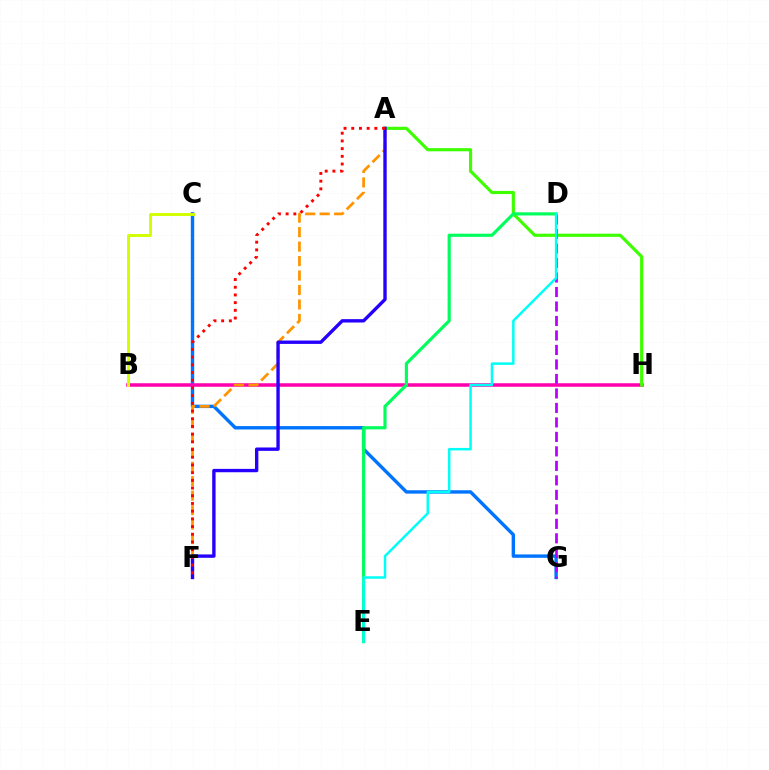{('C', 'G'): [{'color': '#0074ff', 'line_style': 'solid', 'thickness': 2.44}], ('B', 'H'): [{'color': '#ff00ac', 'line_style': 'solid', 'thickness': 2.53}], ('A', 'F'): [{'color': '#ff9400', 'line_style': 'dashed', 'thickness': 1.97}, {'color': '#2500ff', 'line_style': 'solid', 'thickness': 2.42}, {'color': '#ff0000', 'line_style': 'dotted', 'thickness': 2.09}], ('A', 'H'): [{'color': '#3dff00', 'line_style': 'solid', 'thickness': 2.27}], ('D', 'G'): [{'color': '#b900ff', 'line_style': 'dashed', 'thickness': 1.97}], ('D', 'E'): [{'color': '#00ff5c', 'line_style': 'solid', 'thickness': 2.27}, {'color': '#00fff6', 'line_style': 'solid', 'thickness': 1.8}], ('B', 'C'): [{'color': '#d1ff00', 'line_style': 'solid', 'thickness': 2.13}]}